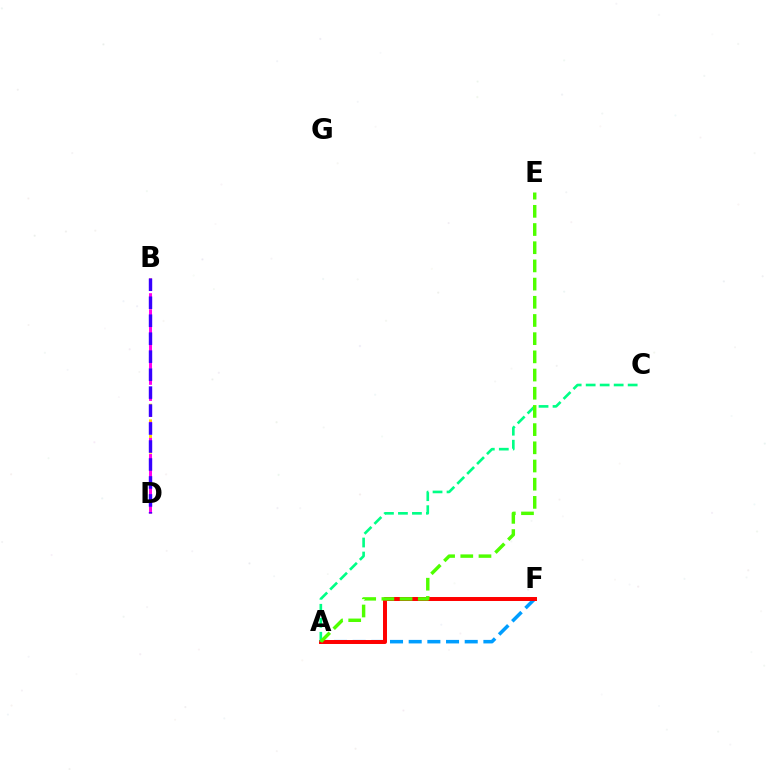{('A', 'F'): [{'color': '#009eff', 'line_style': 'dashed', 'thickness': 2.54}, {'color': '#ff0000', 'line_style': 'solid', 'thickness': 2.86}], ('B', 'D'): [{'color': '#ffd500', 'line_style': 'dotted', 'thickness': 2.13}, {'color': '#ff00ed', 'line_style': 'dashed', 'thickness': 2.18}, {'color': '#3700ff', 'line_style': 'dashed', 'thickness': 2.44}], ('A', 'C'): [{'color': '#00ff86', 'line_style': 'dashed', 'thickness': 1.9}], ('A', 'E'): [{'color': '#4fff00', 'line_style': 'dashed', 'thickness': 2.47}]}